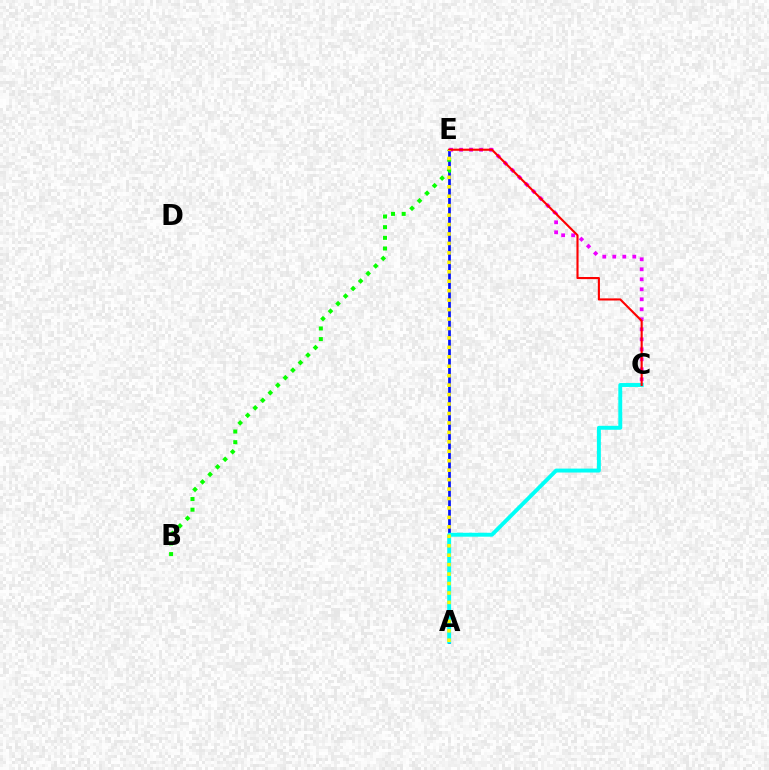{('A', 'E'): [{'color': '#0010ff', 'line_style': 'solid', 'thickness': 1.95}, {'color': '#fcf500', 'line_style': 'dotted', 'thickness': 2.57}], ('C', 'E'): [{'color': '#ee00ff', 'line_style': 'dotted', 'thickness': 2.72}, {'color': '#ff0000', 'line_style': 'solid', 'thickness': 1.52}], ('A', 'C'): [{'color': '#00fff6', 'line_style': 'solid', 'thickness': 2.82}], ('B', 'E'): [{'color': '#08ff00', 'line_style': 'dotted', 'thickness': 2.89}]}